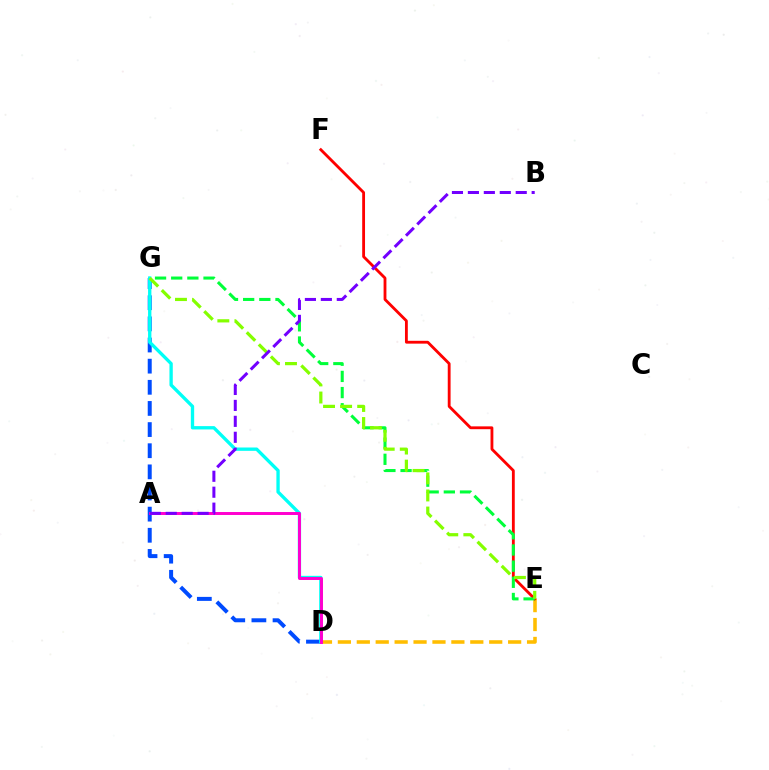{('D', 'E'): [{'color': '#ffbd00', 'line_style': 'dashed', 'thickness': 2.57}], ('E', 'F'): [{'color': '#ff0000', 'line_style': 'solid', 'thickness': 2.04}], ('D', 'G'): [{'color': '#004bff', 'line_style': 'dashed', 'thickness': 2.87}, {'color': '#00fff6', 'line_style': 'solid', 'thickness': 2.4}], ('E', 'G'): [{'color': '#00ff39', 'line_style': 'dashed', 'thickness': 2.2}, {'color': '#84ff00', 'line_style': 'dashed', 'thickness': 2.32}], ('A', 'D'): [{'color': '#ff00cf', 'line_style': 'solid', 'thickness': 2.13}], ('A', 'B'): [{'color': '#7200ff', 'line_style': 'dashed', 'thickness': 2.17}]}